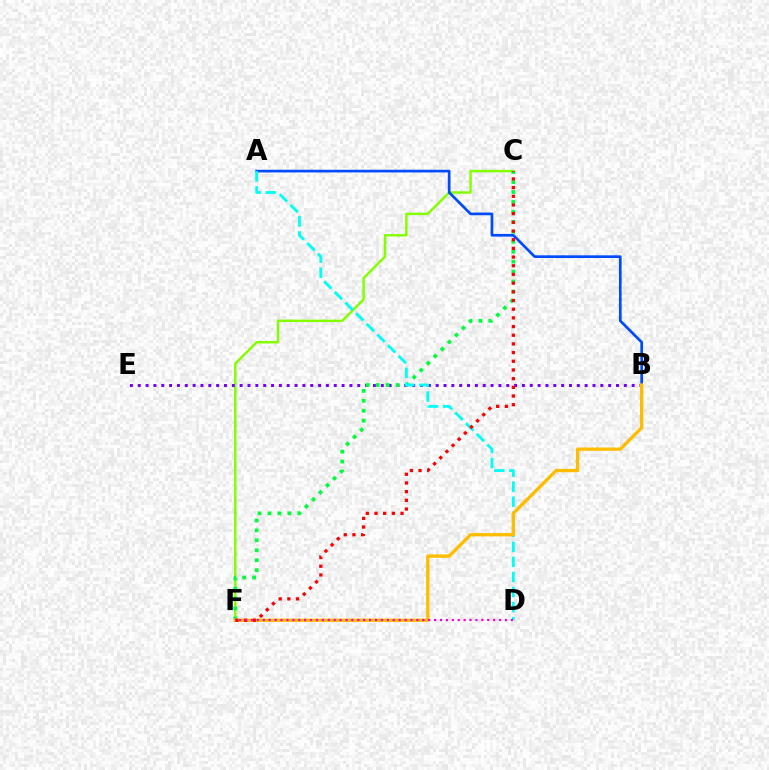{('C', 'F'): [{'color': '#84ff00', 'line_style': 'solid', 'thickness': 1.77}, {'color': '#00ff39', 'line_style': 'dotted', 'thickness': 2.7}, {'color': '#ff0000', 'line_style': 'dotted', 'thickness': 2.36}], ('B', 'E'): [{'color': '#7200ff', 'line_style': 'dotted', 'thickness': 2.13}], ('A', 'B'): [{'color': '#004bff', 'line_style': 'solid', 'thickness': 1.94}], ('A', 'D'): [{'color': '#00fff6', 'line_style': 'dashed', 'thickness': 2.05}], ('B', 'F'): [{'color': '#ffbd00', 'line_style': 'solid', 'thickness': 2.39}], ('D', 'F'): [{'color': '#ff00cf', 'line_style': 'dotted', 'thickness': 1.6}]}